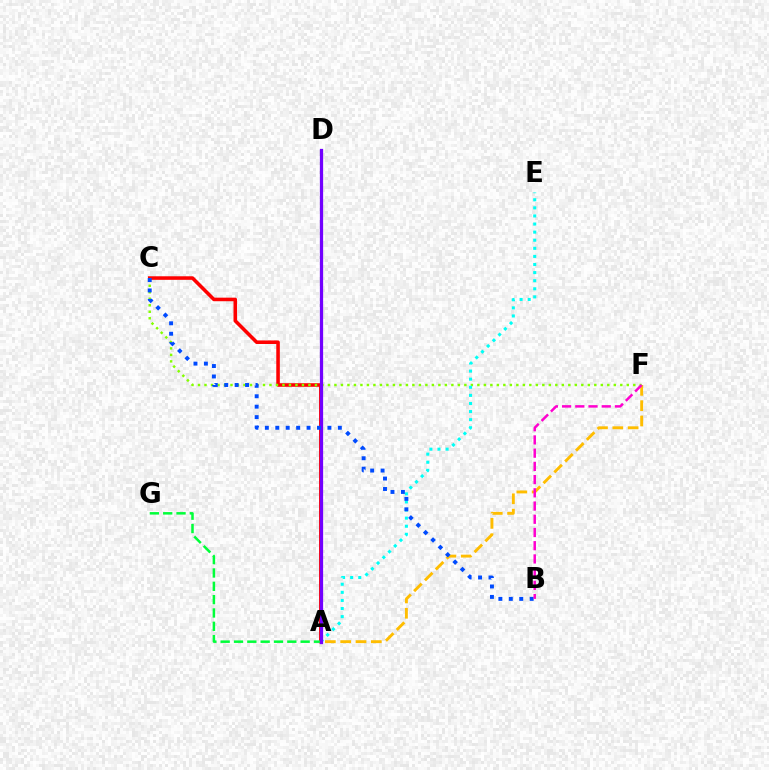{('A', 'C'): [{'color': '#ff0000', 'line_style': 'solid', 'thickness': 2.56}], ('A', 'F'): [{'color': '#ffbd00', 'line_style': 'dashed', 'thickness': 2.08}], ('C', 'F'): [{'color': '#84ff00', 'line_style': 'dotted', 'thickness': 1.77}], ('A', 'E'): [{'color': '#00fff6', 'line_style': 'dotted', 'thickness': 2.2}], ('A', 'G'): [{'color': '#00ff39', 'line_style': 'dashed', 'thickness': 1.81}], ('A', 'D'): [{'color': '#7200ff', 'line_style': 'solid', 'thickness': 2.34}], ('B', 'C'): [{'color': '#004bff', 'line_style': 'dotted', 'thickness': 2.83}], ('B', 'F'): [{'color': '#ff00cf', 'line_style': 'dashed', 'thickness': 1.8}]}